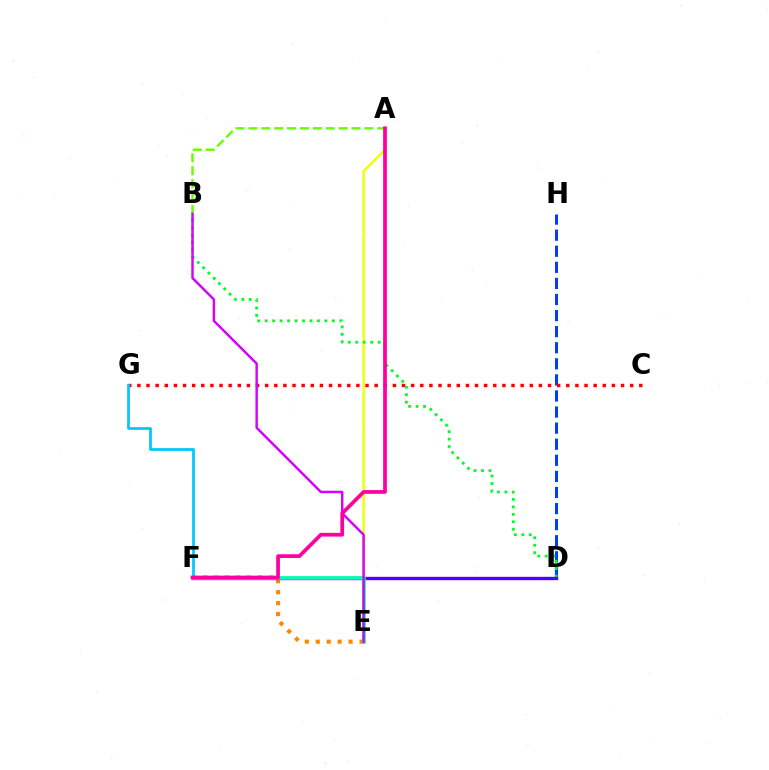{('D', 'H'): [{'color': '#003fff', 'line_style': 'dashed', 'thickness': 2.18}], ('A', 'E'): [{'color': '#eeff00', 'line_style': 'solid', 'thickness': 1.72}], ('E', 'F'): [{'color': '#ff8800', 'line_style': 'dotted', 'thickness': 2.97}, {'color': '#00ffaf', 'line_style': 'solid', 'thickness': 2.64}], ('C', 'G'): [{'color': '#ff0000', 'line_style': 'dotted', 'thickness': 2.48}], ('B', 'D'): [{'color': '#00ff27', 'line_style': 'dotted', 'thickness': 2.03}], ('A', 'B'): [{'color': '#66ff00', 'line_style': 'dashed', 'thickness': 1.75}], ('D', 'F'): [{'color': '#4f00ff', 'line_style': 'solid', 'thickness': 2.42}], ('F', 'G'): [{'color': '#00c7ff', 'line_style': 'solid', 'thickness': 1.97}], ('B', 'E'): [{'color': '#d600ff', 'line_style': 'solid', 'thickness': 1.76}], ('A', 'F'): [{'color': '#ff00a0', 'line_style': 'solid', 'thickness': 2.68}]}